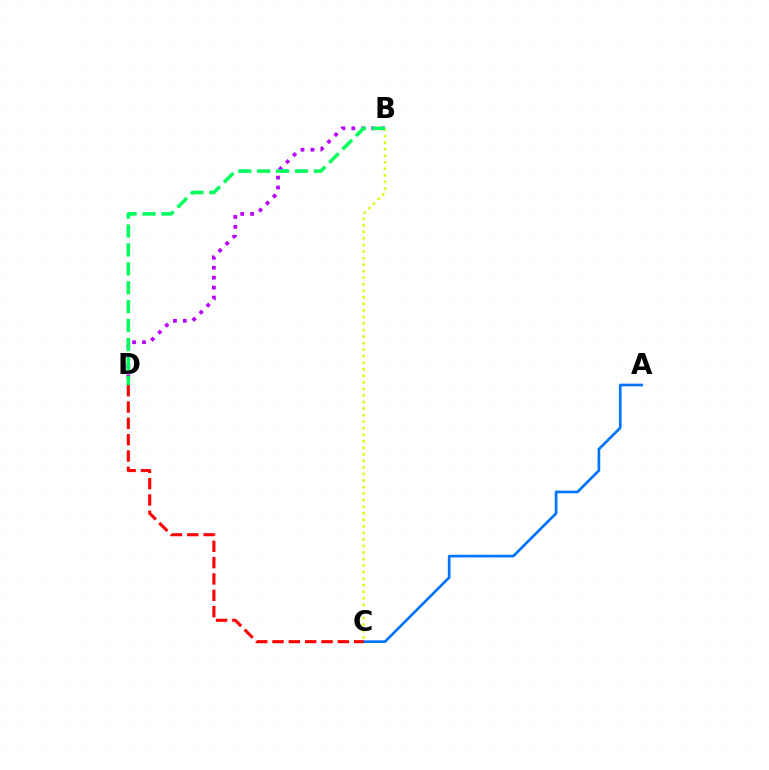{('B', 'D'): [{'color': '#b900ff', 'line_style': 'dotted', 'thickness': 2.7}, {'color': '#00ff5c', 'line_style': 'dashed', 'thickness': 2.57}], ('B', 'C'): [{'color': '#d1ff00', 'line_style': 'dotted', 'thickness': 1.78}], ('A', 'C'): [{'color': '#0074ff', 'line_style': 'solid', 'thickness': 1.93}], ('C', 'D'): [{'color': '#ff0000', 'line_style': 'dashed', 'thickness': 2.22}]}